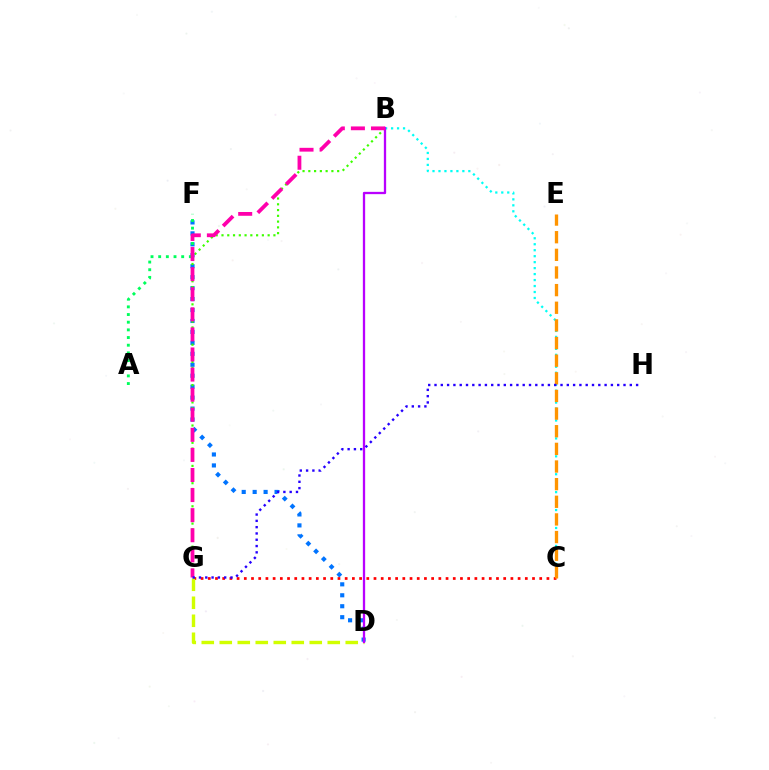{('B', 'C'): [{'color': '#00fff6', 'line_style': 'dotted', 'thickness': 1.62}], ('D', 'F'): [{'color': '#0074ff', 'line_style': 'dotted', 'thickness': 2.98}], ('C', 'G'): [{'color': '#ff0000', 'line_style': 'dotted', 'thickness': 1.96}], ('A', 'F'): [{'color': '#00ff5c', 'line_style': 'dotted', 'thickness': 2.08}], ('B', 'G'): [{'color': '#3dff00', 'line_style': 'dotted', 'thickness': 1.57}, {'color': '#ff00ac', 'line_style': 'dashed', 'thickness': 2.73}], ('C', 'E'): [{'color': '#ff9400', 'line_style': 'dashed', 'thickness': 2.4}], ('D', 'G'): [{'color': '#d1ff00', 'line_style': 'dashed', 'thickness': 2.45}], ('B', 'D'): [{'color': '#b900ff', 'line_style': 'solid', 'thickness': 1.65}], ('G', 'H'): [{'color': '#2500ff', 'line_style': 'dotted', 'thickness': 1.71}]}